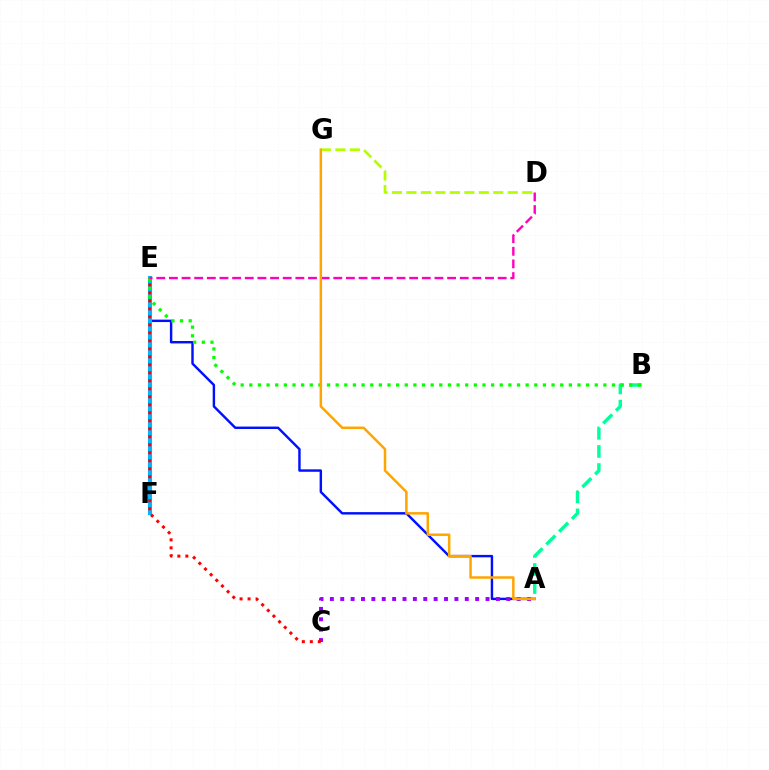{('A', 'E'): [{'color': '#0010ff', 'line_style': 'solid', 'thickness': 1.75}], ('A', 'B'): [{'color': '#00ff9d', 'line_style': 'dashed', 'thickness': 2.46}], ('A', 'C'): [{'color': '#9b00ff', 'line_style': 'dotted', 'thickness': 2.82}], ('E', 'F'): [{'color': '#00b5ff', 'line_style': 'solid', 'thickness': 2.93}], ('B', 'E'): [{'color': '#08ff00', 'line_style': 'dotted', 'thickness': 2.35}], ('C', 'E'): [{'color': '#ff0000', 'line_style': 'dotted', 'thickness': 2.17}], ('D', 'E'): [{'color': '#ff00bd', 'line_style': 'dashed', 'thickness': 1.72}], ('D', 'G'): [{'color': '#b3ff00', 'line_style': 'dashed', 'thickness': 1.97}], ('A', 'G'): [{'color': '#ffa500', 'line_style': 'solid', 'thickness': 1.79}]}